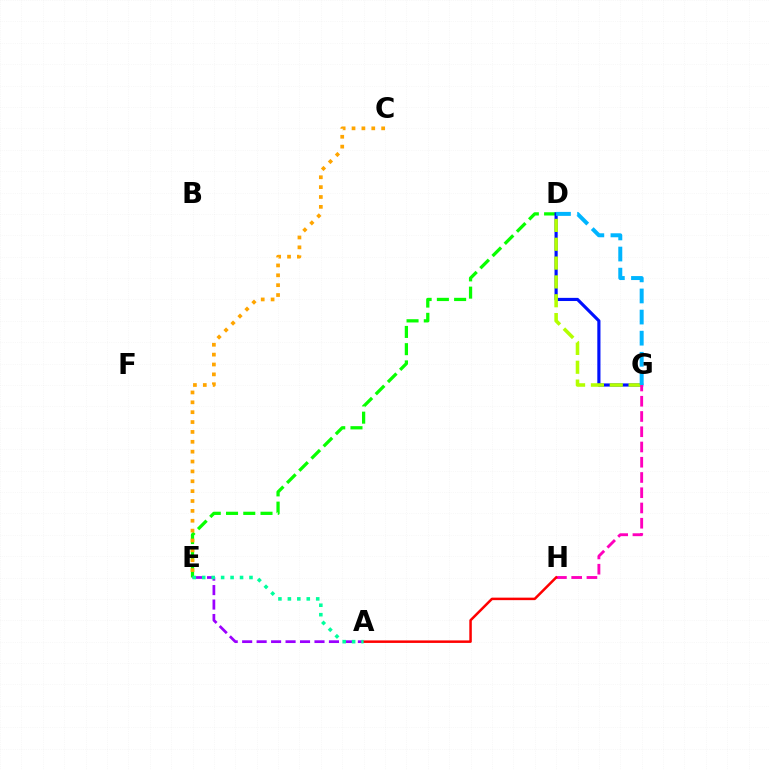{('D', 'E'): [{'color': '#08ff00', 'line_style': 'dashed', 'thickness': 2.34}], ('D', 'G'): [{'color': '#0010ff', 'line_style': 'solid', 'thickness': 2.27}, {'color': '#b3ff00', 'line_style': 'dashed', 'thickness': 2.56}, {'color': '#00b5ff', 'line_style': 'dashed', 'thickness': 2.87}], ('A', 'E'): [{'color': '#9b00ff', 'line_style': 'dashed', 'thickness': 1.97}, {'color': '#00ff9d', 'line_style': 'dotted', 'thickness': 2.57}], ('G', 'H'): [{'color': '#ff00bd', 'line_style': 'dashed', 'thickness': 2.07}], ('A', 'H'): [{'color': '#ff0000', 'line_style': 'solid', 'thickness': 1.8}], ('C', 'E'): [{'color': '#ffa500', 'line_style': 'dotted', 'thickness': 2.68}]}